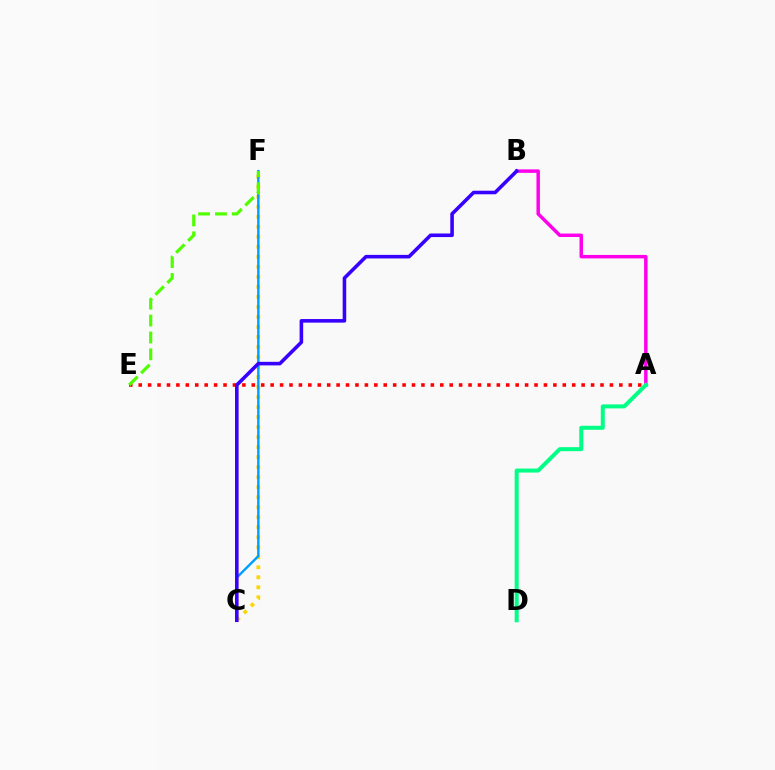{('A', 'E'): [{'color': '#ff0000', 'line_style': 'dotted', 'thickness': 2.56}], ('C', 'F'): [{'color': '#ffd500', 'line_style': 'dotted', 'thickness': 2.72}, {'color': '#009eff', 'line_style': 'solid', 'thickness': 1.72}], ('A', 'B'): [{'color': '#ff00ed', 'line_style': 'solid', 'thickness': 2.5}], ('A', 'D'): [{'color': '#00ff86', 'line_style': 'solid', 'thickness': 2.88}], ('B', 'C'): [{'color': '#3700ff', 'line_style': 'solid', 'thickness': 2.57}], ('E', 'F'): [{'color': '#4fff00', 'line_style': 'dashed', 'thickness': 2.29}]}